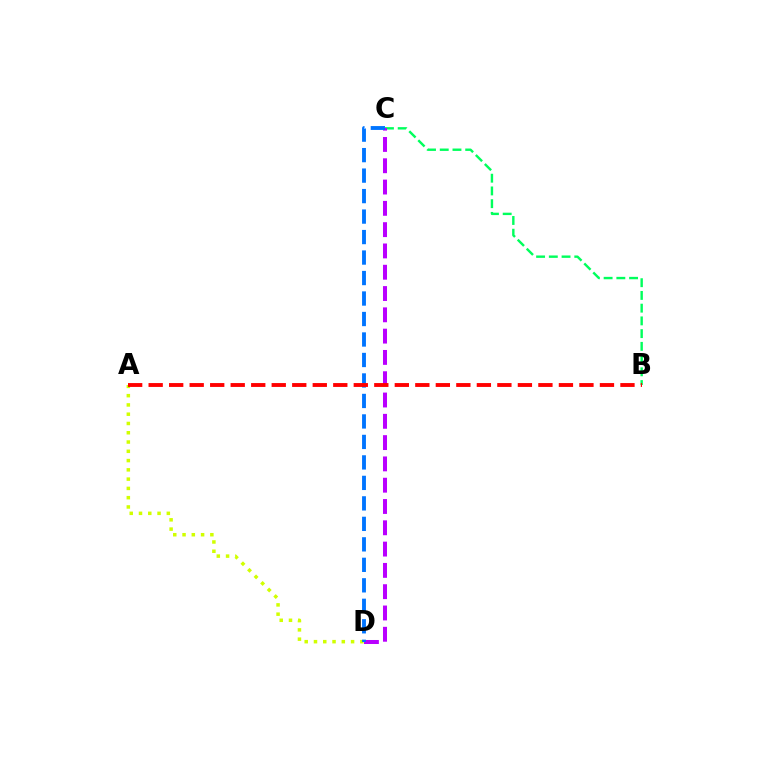{('B', 'C'): [{'color': '#00ff5c', 'line_style': 'dashed', 'thickness': 1.73}], ('C', 'D'): [{'color': '#b900ff', 'line_style': 'dashed', 'thickness': 2.89}, {'color': '#0074ff', 'line_style': 'dashed', 'thickness': 2.78}], ('A', 'D'): [{'color': '#d1ff00', 'line_style': 'dotted', 'thickness': 2.52}], ('A', 'B'): [{'color': '#ff0000', 'line_style': 'dashed', 'thickness': 2.79}]}